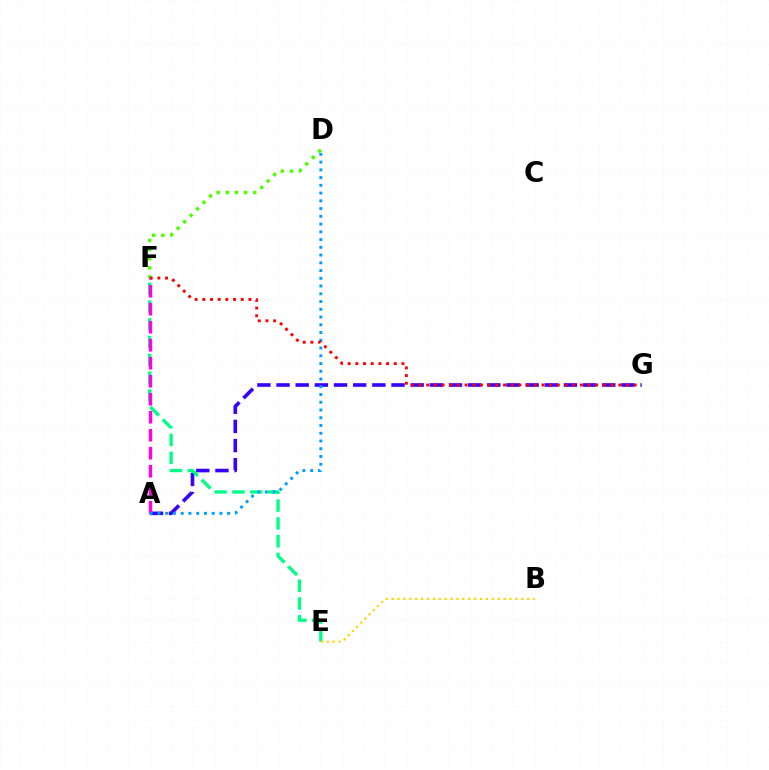{('A', 'G'): [{'color': '#3700ff', 'line_style': 'dashed', 'thickness': 2.6}], ('E', 'F'): [{'color': '#00ff86', 'line_style': 'dashed', 'thickness': 2.42}], ('A', 'F'): [{'color': '#ff00ed', 'line_style': 'dashed', 'thickness': 2.44}], ('D', 'F'): [{'color': '#4fff00', 'line_style': 'dotted', 'thickness': 2.48}], ('B', 'E'): [{'color': '#ffd500', 'line_style': 'dotted', 'thickness': 1.6}], ('A', 'D'): [{'color': '#009eff', 'line_style': 'dotted', 'thickness': 2.1}], ('F', 'G'): [{'color': '#ff0000', 'line_style': 'dotted', 'thickness': 2.09}]}